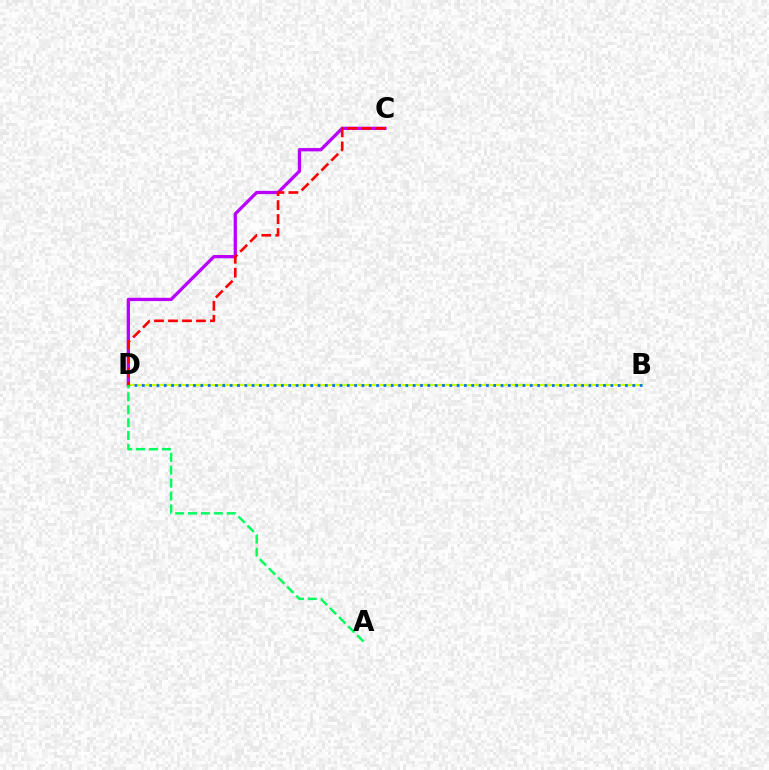{('B', 'D'): [{'color': '#d1ff00', 'line_style': 'solid', 'thickness': 1.55}, {'color': '#0074ff', 'line_style': 'dotted', 'thickness': 1.99}], ('C', 'D'): [{'color': '#b900ff', 'line_style': 'solid', 'thickness': 2.36}, {'color': '#ff0000', 'line_style': 'dashed', 'thickness': 1.9}], ('A', 'D'): [{'color': '#00ff5c', 'line_style': 'dashed', 'thickness': 1.75}]}